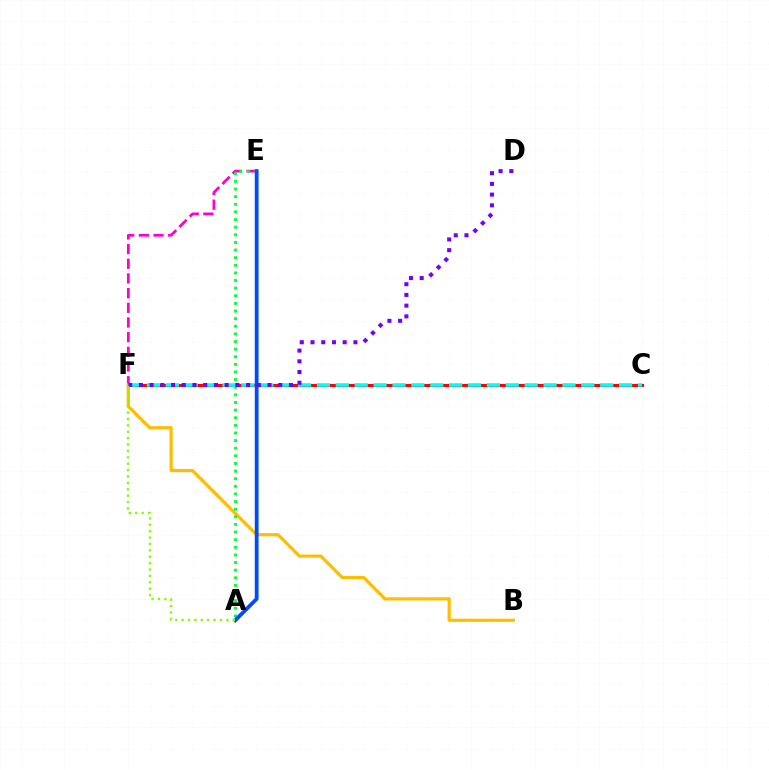{('C', 'F'): [{'color': '#ff0000', 'line_style': 'solid', 'thickness': 2.24}, {'color': '#00fff6', 'line_style': 'dashed', 'thickness': 2.57}], ('E', 'F'): [{'color': '#ff00cf', 'line_style': 'dashed', 'thickness': 1.99}], ('B', 'F'): [{'color': '#ffbd00', 'line_style': 'solid', 'thickness': 2.31}], ('A', 'E'): [{'color': '#00ff39', 'line_style': 'dotted', 'thickness': 2.07}, {'color': '#004bff', 'line_style': 'solid', 'thickness': 2.73}], ('D', 'F'): [{'color': '#7200ff', 'line_style': 'dotted', 'thickness': 2.91}], ('A', 'F'): [{'color': '#84ff00', 'line_style': 'dotted', 'thickness': 1.74}]}